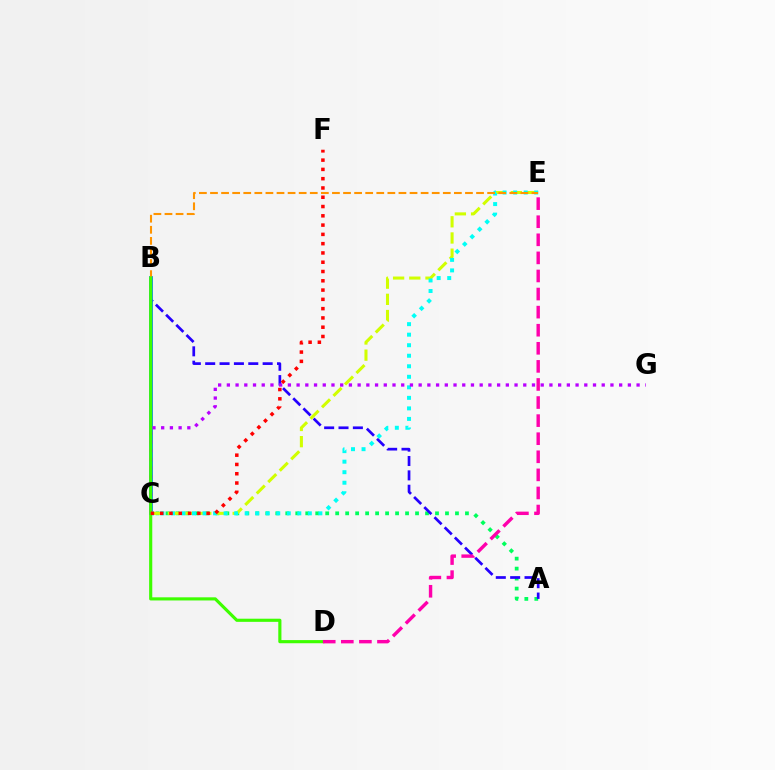{('A', 'C'): [{'color': '#00ff5c', 'line_style': 'dotted', 'thickness': 2.71}], ('A', 'B'): [{'color': '#2500ff', 'line_style': 'dashed', 'thickness': 1.95}], ('B', 'C'): [{'color': '#0074ff', 'line_style': 'solid', 'thickness': 2.7}], ('C', 'E'): [{'color': '#d1ff00', 'line_style': 'dashed', 'thickness': 2.2}, {'color': '#00fff6', 'line_style': 'dotted', 'thickness': 2.86}], ('B', 'E'): [{'color': '#ff9400', 'line_style': 'dashed', 'thickness': 1.51}], ('C', 'G'): [{'color': '#b900ff', 'line_style': 'dotted', 'thickness': 2.37}], ('B', 'D'): [{'color': '#3dff00', 'line_style': 'solid', 'thickness': 2.26}], ('C', 'F'): [{'color': '#ff0000', 'line_style': 'dotted', 'thickness': 2.52}], ('D', 'E'): [{'color': '#ff00ac', 'line_style': 'dashed', 'thickness': 2.46}]}